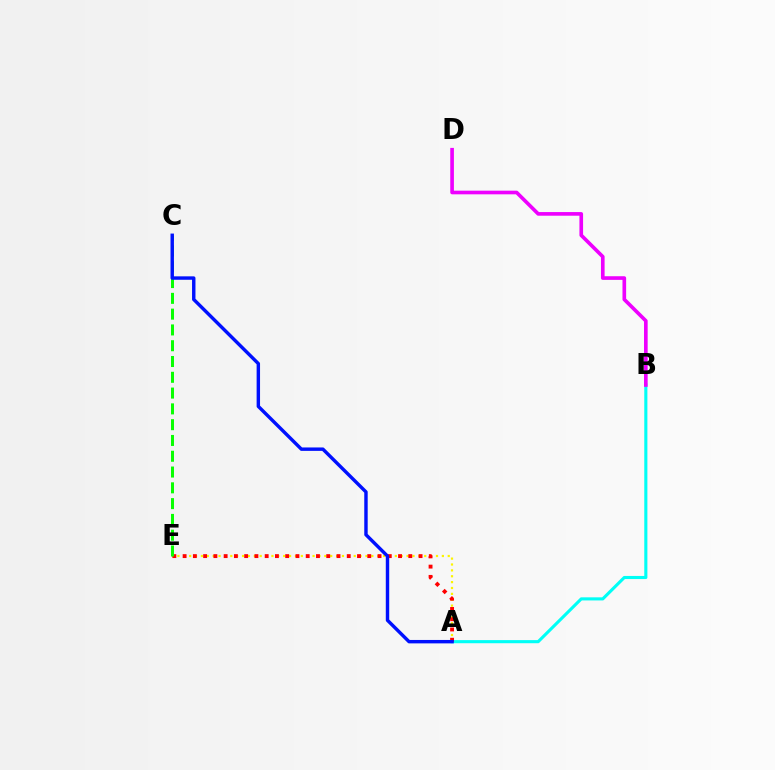{('A', 'B'): [{'color': '#00fff6', 'line_style': 'solid', 'thickness': 2.24}], ('A', 'E'): [{'color': '#fcf500', 'line_style': 'dotted', 'thickness': 1.6}, {'color': '#ff0000', 'line_style': 'dotted', 'thickness': 2.79}], ('C', 'E'): [{'color': '#08ff00', 'line_style': 'dashed', 'thickness': 2.15}], ('B', 'D'): [{'color': '#ee00ff', 'line_style': 'solid', 'thickness': 2.63}], ('A', 'C'): [{'color': '#0010ff', 'line_style': 'solid', 'thickness': 2.46}]}